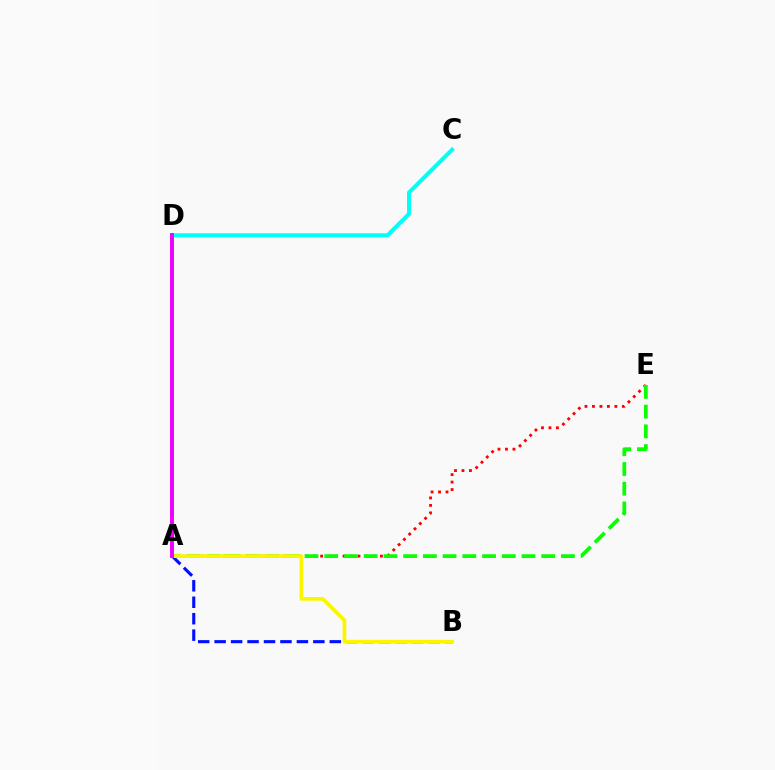{('C', 'D'): [{'color': '#00fff6', 'line_style': 'solid', 'thickness': 2.89}], ('A', 'B'): [{'color': '#0010ff', 'line_style': 'dashed', 'thickness': 2.24}, {'color': '#fcf500', 'line_style': 'solid', 'thickness': 2.66}], ('A', 'E'): [{'color': '#ff0000', 'line_style': 'dotted', 'thickness': 2.03}, {'color': '#08ff00', 'line_style': 'dashed', 'thickness': 2.68}], ('A', 'D'): [{'color': '#ee00ff', 'line_style': 'solid', 'thickness': 2.83}]}